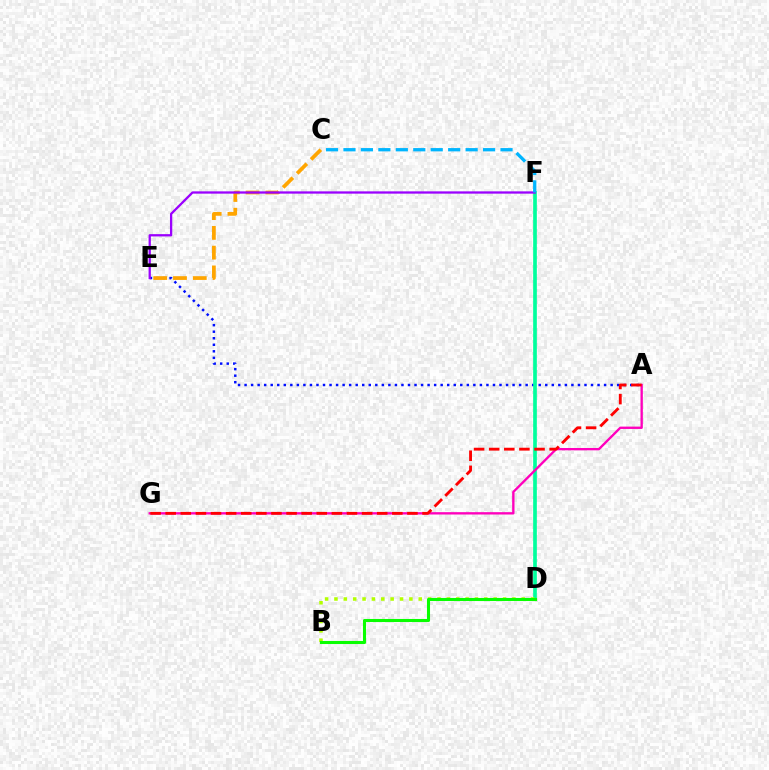{('A', 'E'): [{'color': '#0010ff', 'line_style': 'dotted', 'thickness': 1.78}], ('D', 'F'): [{'color': '#00ff9d', 'line_style': 'solid', 'thickness': 2.65}], ('B', 'D'): [{'color': '#b3ff00', 'line_style': 'dotted', 'thickness': 2.54}, {'color': '#08ff00', 'line_style': 'solid', 'thickness': 2.21}], ('A', 'G'): [{'color': '#ff00bd', 'line_style': 'solid', 'thickness': 1.69}, {'color': '#ff0000', 'line_style': 'dashed', 'thickness': 2.05}], ('C', 'E'): [{'color': '#ffa500', 'line_style': 'dashed', 'thickness': 2.69}], ('E', 'F'): [{'color': '#9b00ff', 'line_style': 'solid', 'thickness': 1.65}], ('C', 'F'): [{'color': '#00b5ff', 'line_style': 'dashed', 'thickness': 2.37}]}